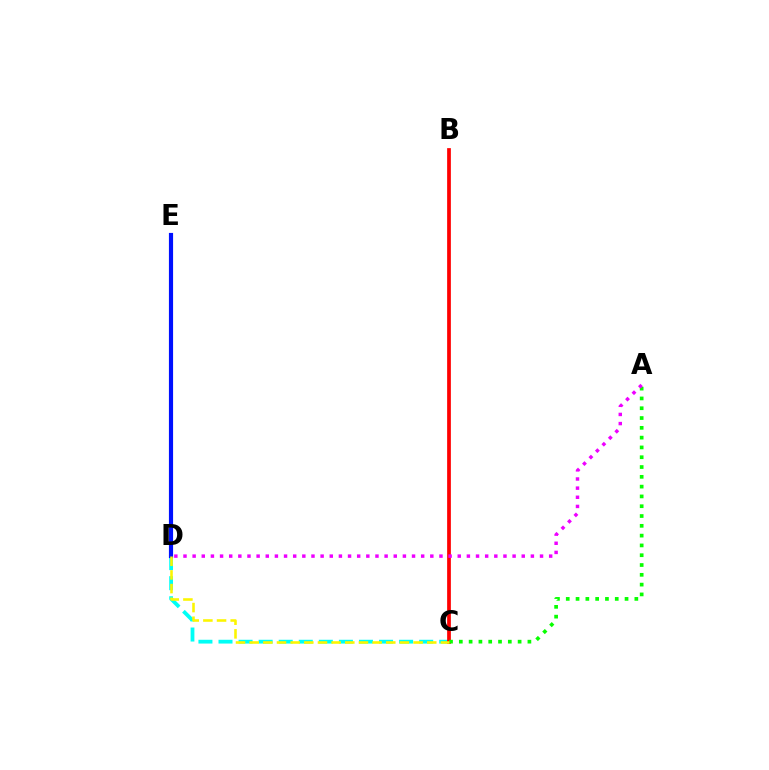{('C', 'D'): [{'color': '#00fff6', 'line_style': 'dashed', 'thickness': 2.73}, {'color': '#fcf500', 'line_style': 'dashed', 'thickness': 1.86}], ('D', 'E'): [{'color': '#0010ff', 'line_style': 'solid', 'thickness': 3.0}], ('B', 'C'): [{'color': '#ff0000', 'line_style': 'solid', 'thickness': 2.68}], ('A', 'C'): [{'color': '#08ff00', 'line_style': 'dotted', 'thickness': 2.66}], ('A', 'D'): [{'color': '#ee00ff', 'line_style': 'dotted', 'thickness': 2.48}]}